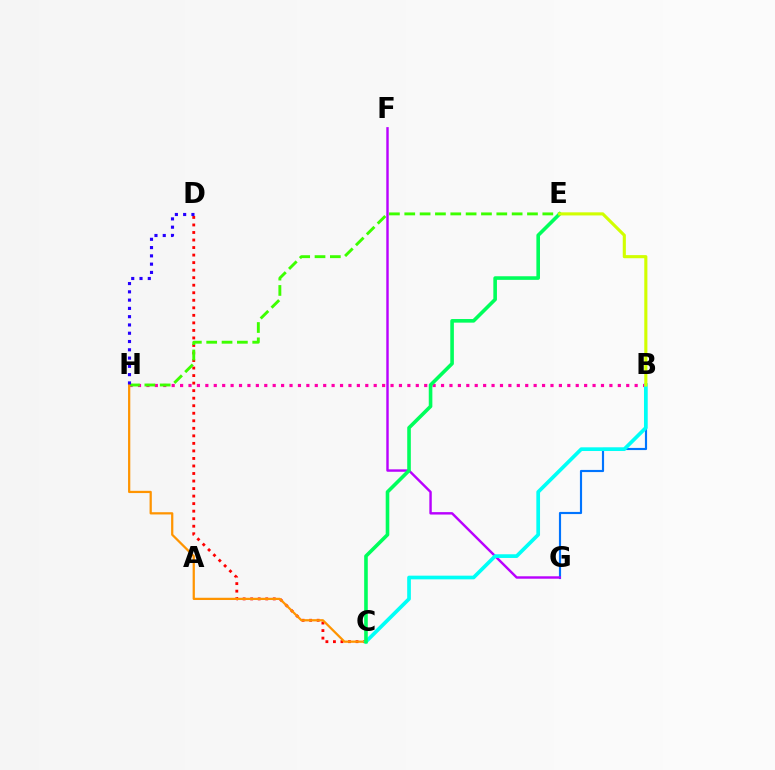{('C', 'D'): [{'color': '#ff0000', 'line_style': 'dotted', 'thickness': 2.05}], ('B', 'G'): [{'color': '#0074ff', 'line_style': 'solid', 'thickness': 1.55}], ('B', 'H'): [{'color': '#ff00ac', 'line_style': 'dotted', 'thickness': 2.29}], ('E', 'H'): [{'color': '#3dff00', 'line_style': 'dashed', 'thickness': 2.08}], ('F', 'G'): [{'color': '#b900ff', 'line_style': 'solid', 'thickness': 1.74}], ('C', 'H'): [{'color': '#ff9400', 'line_style': 'solid', 'thickness': 1.62}], ('D', 'H'): [{'color': '#2500ff', 'line_style': 'dotted', 'thickness': 2.25}], ('B', 'C'): [{'color': '#00fff6', 'line_style': 'solid', 'thickness': 2.66}], ('C', 'E'): [{'color': '#00ff5c', 'line_style': 'solid', 'thickness': 2.6}], ('B', 'E'): [{'color': '#d1ff00', 'line_style': 'solid', 'thickness': 2.24}]}